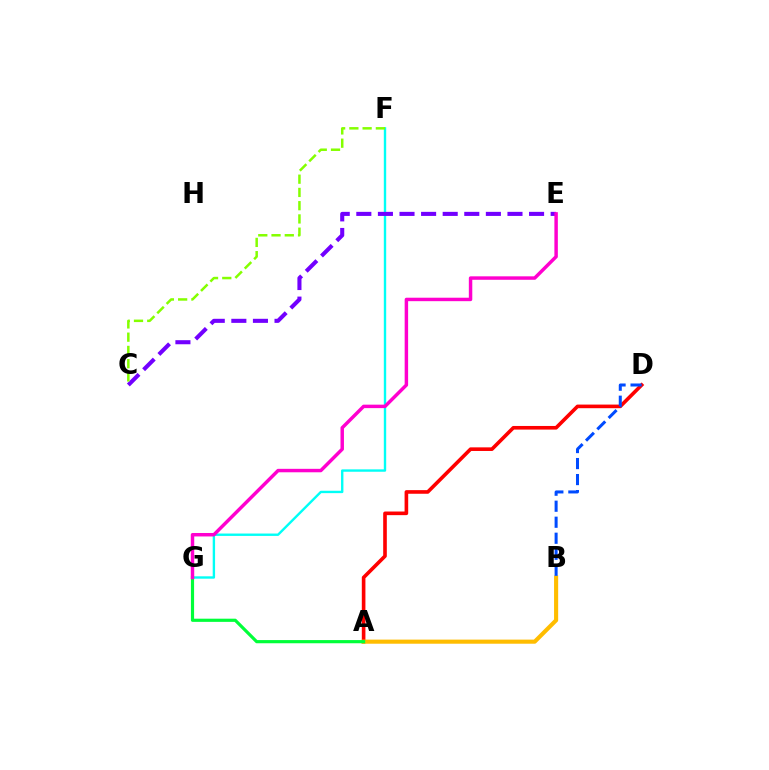{('A', 'D'): [{'color': '#ff0000', 'line_style': 'solid', 'thickness': 2.61}], ('A', 'B'): [{'color': '#ffbd00', 'line_style': 'solid', 'thickness': 2.96}], ('F', 'G'): [{'color': '#00fff6', 'line_style': 'solid', 'thickness': 1.71}], ('A', 'G'): [{'color': '#00ff39', 'line_style': 'solid', 'thickness': 2.29}], ('C', 'E'): [{'color': '#7200ff', 'line_style': 'dashed', 'thickness': 2.93}], ('E', 'G'): [{'color': '#ff00cf', 'line_style': 'solid', 'thickness': 2.49}], ('C', 'F'): [{'color': '#84ff00', 'line_style': 'dashed', 'thickness': 1.8}], ('B', 'D'): [{'color': '#004bff', 'line_style': 'dashed', 'thickness': 2.18}]}